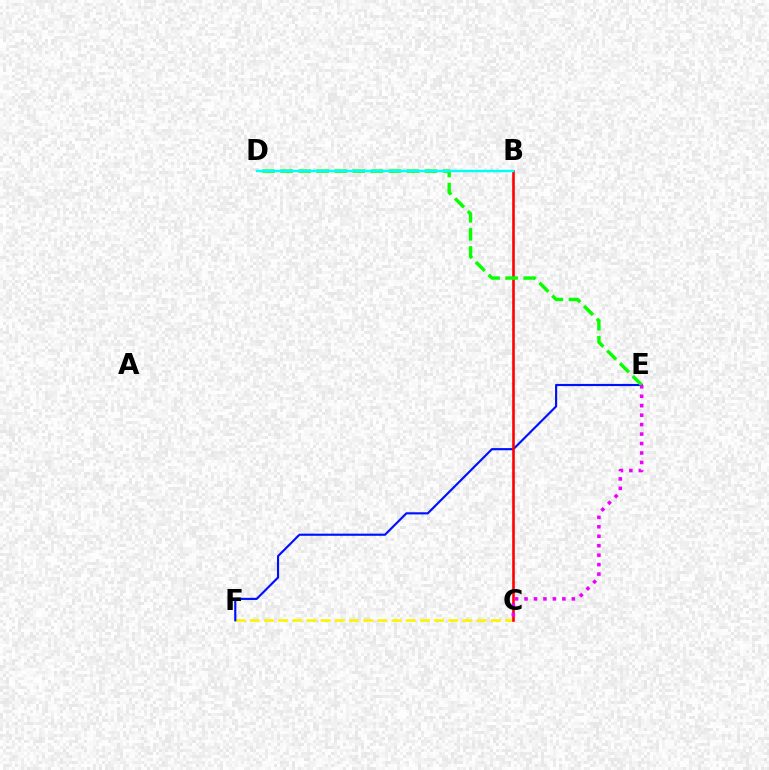{('C', 'F'): [{'color': '#fcf500', 'line_style': 'dashed', 'thickness': 1.93}], ('E', 'F'): [{'color': '#0010ff', 'line_style': 'solid', 'thickness': 1.55}], ('B', 'C'): [{'color': '#ff0000', 'line_style': 'solid', 'thickness': 1.88}], ('D', 'E'): [{'color': '#08ff00', 'line_style': 'dashed', 'thickness': 2.45}], ('B', 'D'): [{'color': '#00fff6', 'line_style': 'solid', 'thickness': 1.76}], ('C', 'E'): [{'color': '#ee00ff', 'line_style': 'dotted', 'thickness': 2.57}]}